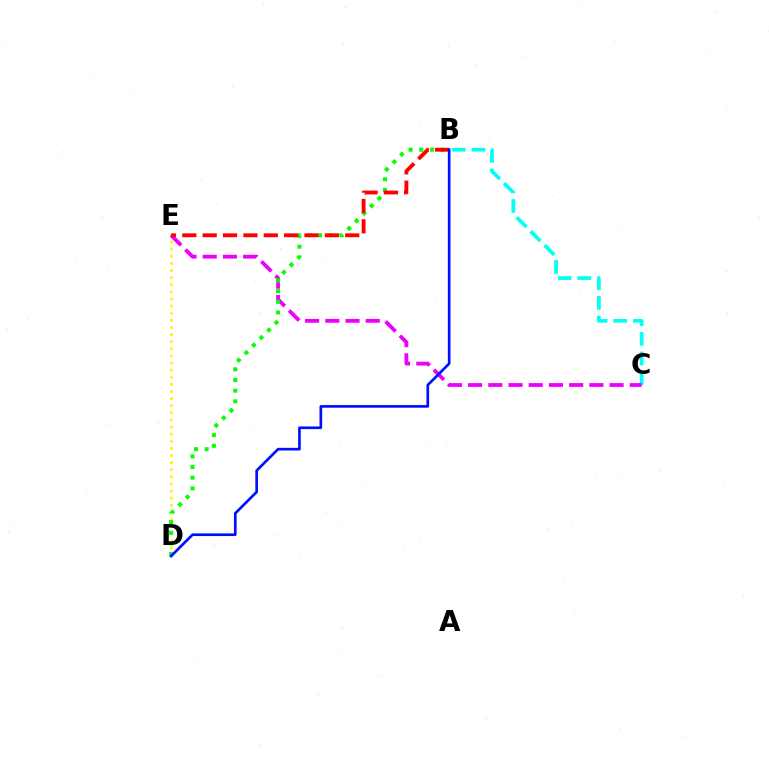{('B', 'C'): [{'color': '#00fff6', 'line_style': 'dashed', 'thickness': 2.67}], ('D', 'E'): [{'color': '#fcf500', 'line_style': 'dotted', 'thickness': 1.93}], ('C', 'E'): [{'color': '#ee00ff', 'line_style': 'dashed', 'thickness': 2.75}], ('B', 'D'): [{'color': '#08ff00', 'line_style': 'dotted', 'thickness': 2.9}, {'color': '#0010ff', 'line_style': 'solid', 'thickness': 1.92}], ('B', 'E'): [{'color': '#ff0000', 'line_style': 'dashed', 'thickness': 2.77}]}